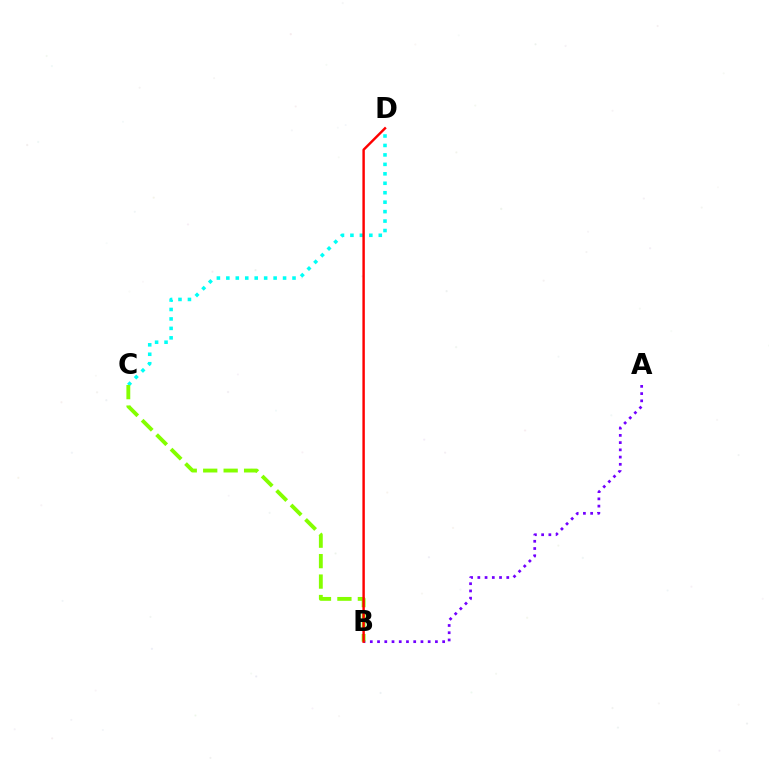{('C', 'D'): [{'color': '#00fff6', 'line_style': 'dotted', 'thickness': 2.57}], ('A', 'B'): [{'color': '#7200ff', 'line_style': 'dotted', 'thickness': 1.97}], ('B', 'C'): [{'color': '#84ff00', 'line_style': 'dashed', 'thickness': 2.78}], ('B', 'D'): [{'color': '#ff0000', 'line_style': 'solid', 'thickness': 1.75}]}